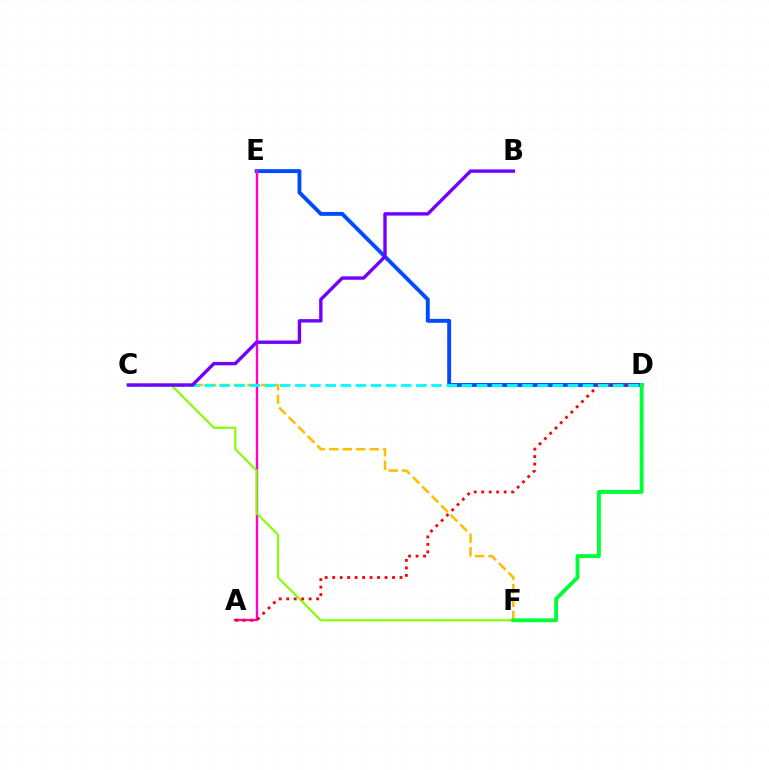{('D', 'E'): [{'color': '#004bff', 'line_style': 'solid', 'thickness': 2.81}], ('A', 'E'): [{'color': '#ff00cf', 'line_style': 'solid', 'thickness': 1.72}], ('C', 'F'): [{'color': '#ffbd00', 'line_style': 'dashed', 'thickness': 1.83}, {'color': '#84ff00', 'line_style': 'solid', 'thickness': 1.54}], ('A', 'D'): [{'color': '#ff0000', 'line_style': 'dotted', 'thickness': 2.03}], ('D', 'F'): [{'color': '#00ff39', 'line_style': 'solid', 'thickness': 2.8}], ('C', 'D'): [{'color': '#00fff6', 'line_style': 'dashed', 'thickness': 2.06}], ('B', 'C'): [{'color': '#7200ff', 'line_style': 'solid', 'thickness': 2.44}]}